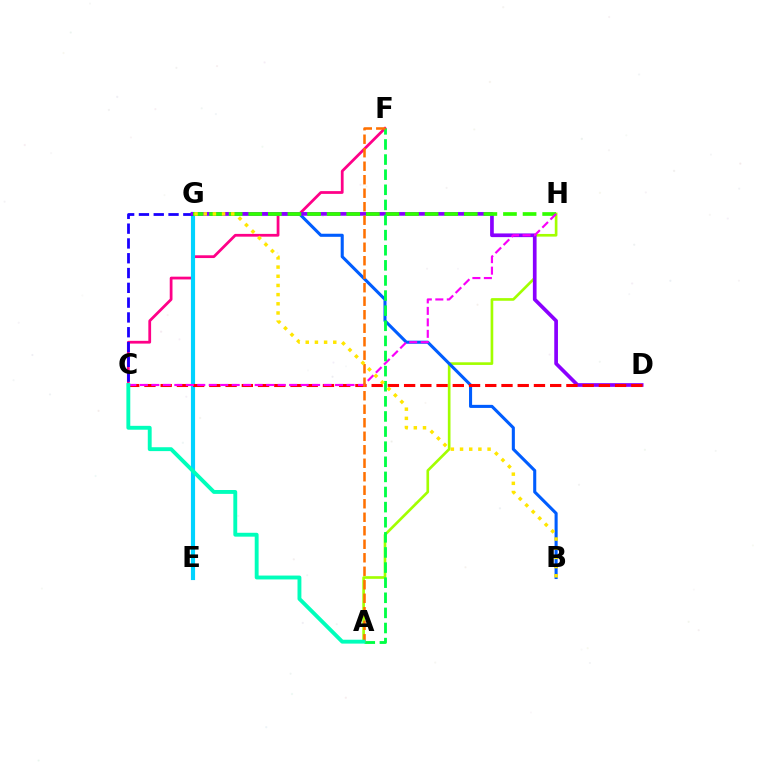{('C', 'F'): [{'color': '#ff0088', 'line_style': 'solid', 'thickness': 1.99}], ('A', 'H'): [{'color': '#a2ff00', 'line_style': 'solid', 'thickness': 1.91}], ('B', 'G'): [{'color': '#005dff', 'line_style': 'solid', 'thickness': 2.21}, {'color': '#ffe600', 'line_style': 'dotted', 'thickness': 2.49}], ('E', 'G'): [{'color': '#00d3ff', 'line_style': 'solid', 'thickness': 2.98}], ('C', 'G'): [{'color': '#1900ff', 'line_style': 'dashed', 'thickness': 2.01}], ('D', 'G'): [{'color': '#8a00ff', 'line_style': 'solid', 'thickness': 2.66}], ('G', 'H'): [{'color': '#31ff00', 'line_style': 'dashed', 'thickness': 2.66}], ('C', 'D'): [{'color': '#ff0000', 'line_style': 'dashed', 'thickness': 2.2}], ('C', 'H'): [{'color': '#fa00f9', 'line_style': 'dashed', 'thickness': 1.56}], ('A', 'F'): [{'color': '#00ff45', 'line_style': 'dashed', 'thickness': 2.05}, {'color': '#ff7000', 'line_style': 'dashed', 'thickness': 1.83}], ('A', 'C'): [{'color': '#00ffbb', 'line_style': 'solid', 'thickness': 2.79}]}